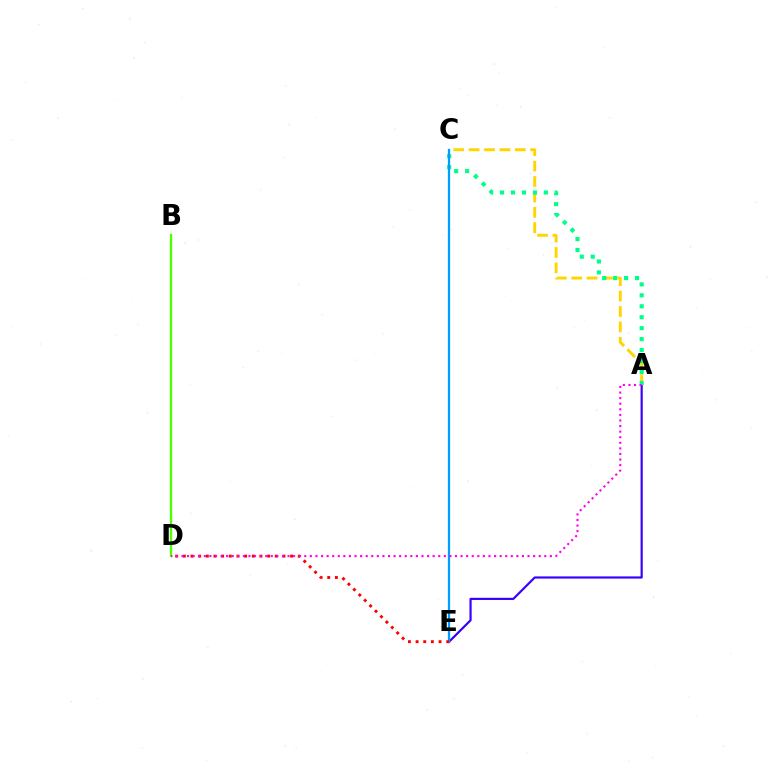{('A', 'E'): [{'color': '#3700ff', 'line_style': 'solid', 'thickness': 1.57}], ('A', 'C'): [{'color': '#ffd500', 'line_style': 'dashed', 'thickness': 2.09}, {'color': '#00ff86', 'line_style': 'dotted', 'thickness': 2.97}], ('B', 'D'): [{'color': '#4fff00', 'line_style': 'solid', 'thickness': 1.67}], ('C', 'E'): [{'color': '#009eff', 'line_style': 'solid', 'thickness': 1.63}], ('D', 'E'): [{'color': '#ff0000', 'line_style': 'dotted', 'thickness': 2.08}], ('A', 'D'): [{'color': '#ff00ed', 'line_style': 'dotted', 'thickness': 1.52}]}